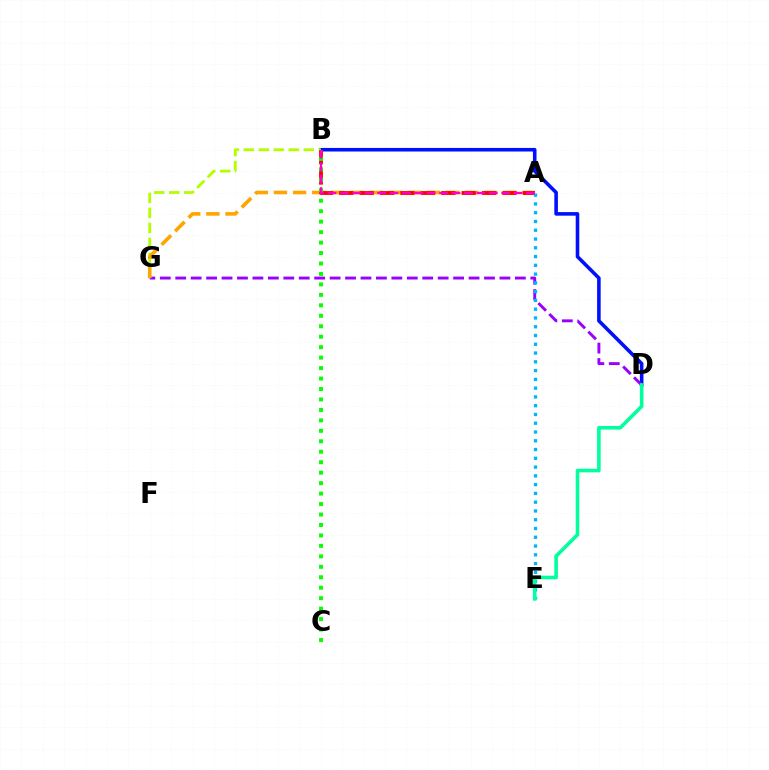{('B', 'D'): [{'color': '#0010ff', 'line_style': 'solid', 'thickness': 2.58}], ('D', 'G'): [{'color': '#9b00ff', 'line_style': 'dashed', 'thickness': 2.1}], ('B', 'G'): [{'color': '#b3ff00', 'line_style': 'dashed', 'thickness': 2.03}], ('A', 'G'): [{'color': '#ffa500', 'line_style': 'dashed', 'thickness': 2.6}], ('A', 'B'): [{'color': '#ff0000', 'line_style': 'dashed', 'thickness': 2.77}, {'color': '#ff00bd', 'line_style': 'dashed', 'thickness': 1.69}], ('A', 'E'): [{'color': '#00b5ff', 'line_style': 'dotted', 'thickness': 2.38}], ('B', 'C'): [{'color': '#08ff00', 'line_style': 'dotted', 'thickness': 2.84}], ('D', 'E'): [{'color': '#00ff9d', 'line_style': 'solid', 'thickness': 2.59}]}